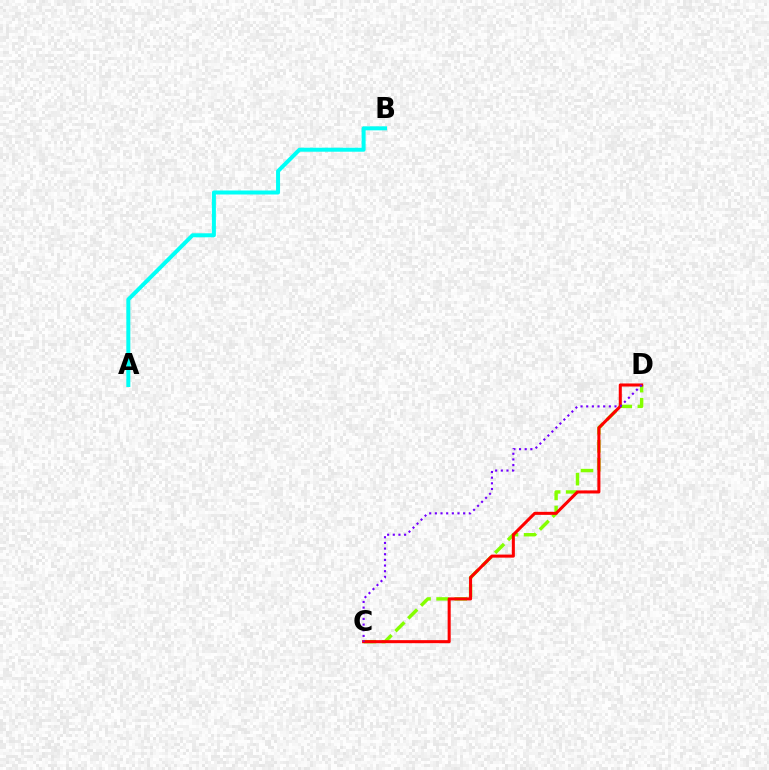{('C', 'D'): [{'color': '#84ff00', 'line_style': 'dashed', 'thickness': 2.46}, {'color': '#ff0000', 'line_style': 'solid', 'thickness': 2.2}, {'color': '#7200ff', 'line_style': 'dotted', 'thickness': 1.54}], ('A', 'B'): [{'color': '#00fff6', 'line_style': 'solid', 'thickness': 2.87}]}